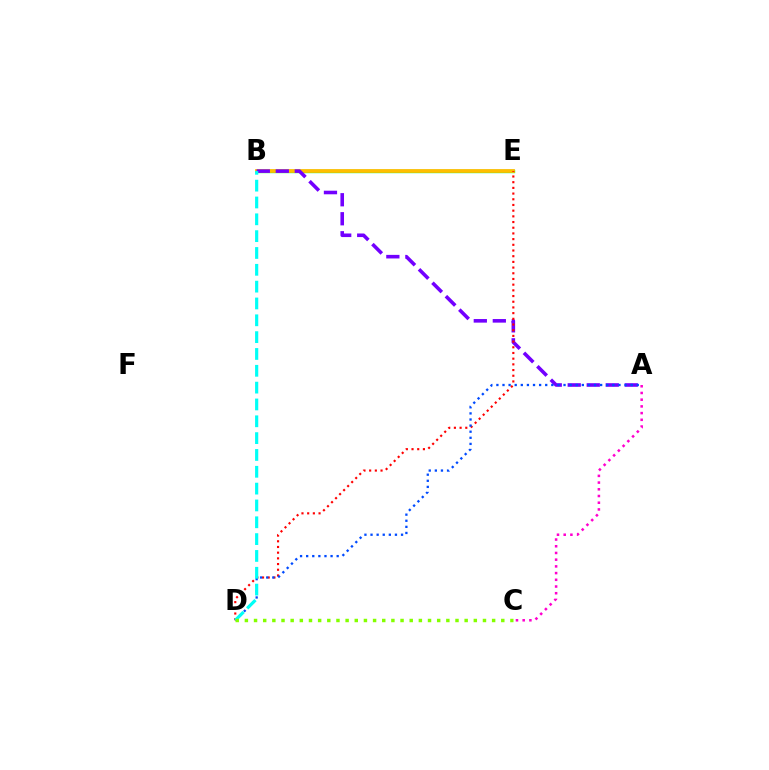{('B', 'E'): [{'color': '#00ff39', 'line_style': 'solid', 'thickness': 2.41}, {'color': '#ffbd00', 'line_style': 'solid', 'thickness': 2.7}], ('A', 'B'): [{'color': '#7200ff', 'line_style': 'dashed', 'thickness': 2.58}], ('D', 'E'): [{'color': '#ff0000', 'line_style': 'dotted', 'thickness': 1.55}], ('A', 'D'): [{'color': '#004bff', 'line_style': 'dotted', 'thickness': 1.66}], ('B', 'D'): [{'color': '#00fff6', 'line_style': 'dashed', 'thickness': 2.29}], ('C', 'D'): [{'color': '#84ff00', 'line_style': 'dotted', 'thickness': 2.49}], ('A', 'C'): [{'color': '#ff00cf', 'line_style': 'dotted', 'thickness': 1.82}]}